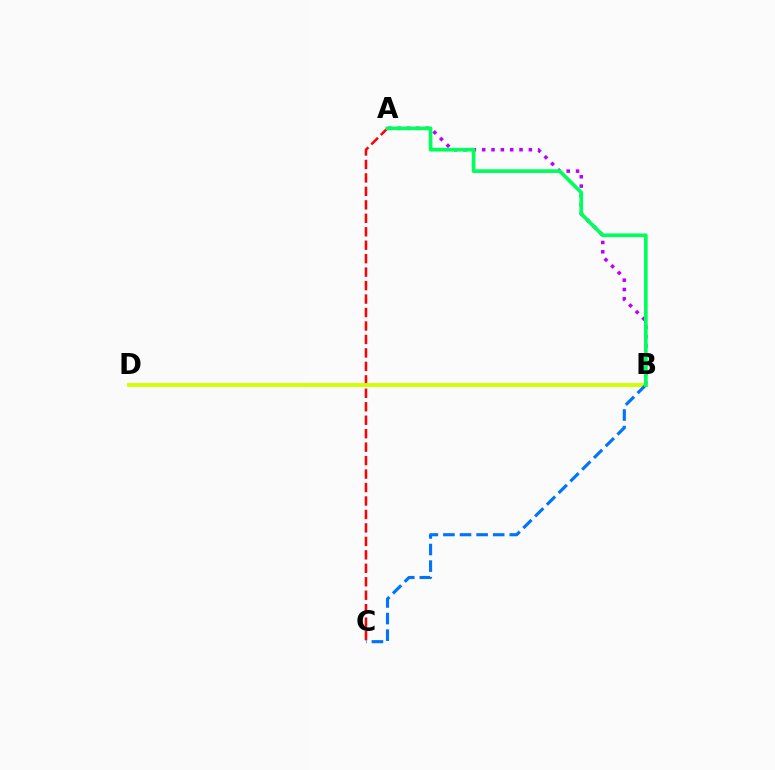{('A', 'C'): [{'color': '#ff0000', 'line_style': 'dashed', 'thickness': 1.83}], ('A', 'B'): [{'color': '#b900ff', 'line_style': 'dotted', 'thickness': 2.54}, {'color': '#00ff5c', 'line_style': 'solid', 'thickness': 2.66}], ('B', 'D'): [{'color': '#d1ff00', 'line_style': 'solid', 'thickness': 2.78}], ('B', 'C'): [{'color': '#0074ff', 'line_style': 'dashed', 'thickness': 2.25}]}